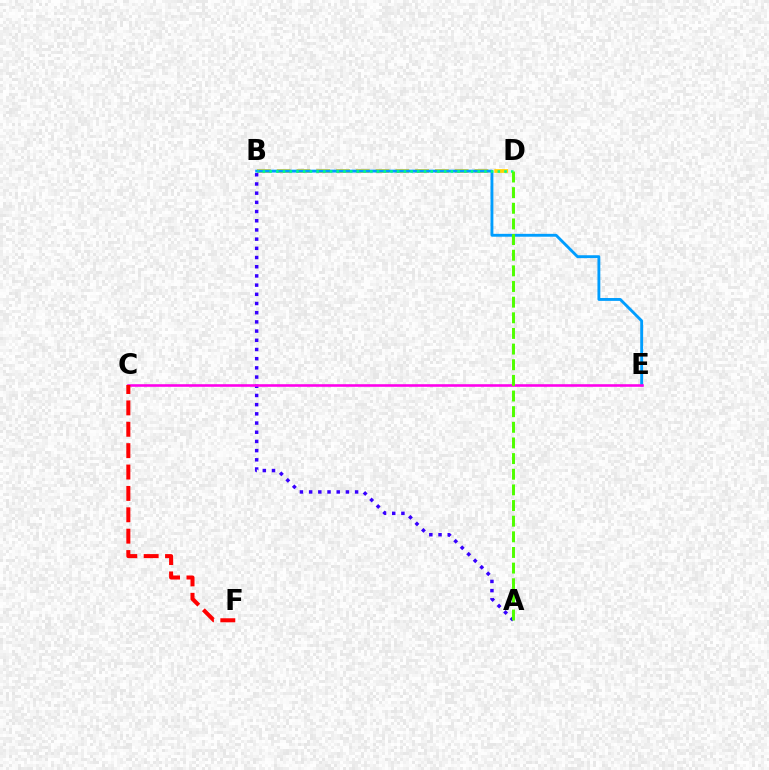{('B', 'D'): [{'color': '#ffd500', 'line_style': 'dashed', 'thickness': 2.69}, {'color': '#00ff86', 'line_style': 'dotted', 'thickness': 1.82}], ('A', 'B'): [{'color': '#3700ff', 'line_style': 'dotted', 'thickness': 2.5}], ('B', 'E'): [{'color': '#009eff', 'line_style': 'solid', 'thickness': 2.06}], ('C', 'E'): [{'color': '#ff00ed', 'line_style': 'solid', 'thickness': 1.87}], ('C', 'F'): [{'color': '#ff0000', 'line_style': 'dashed', 'thickness': 2.9}], ('A', 'D'): [{'color': '#4fff00', 'line_style': 'dashed', 'thickness': 2.13}]}